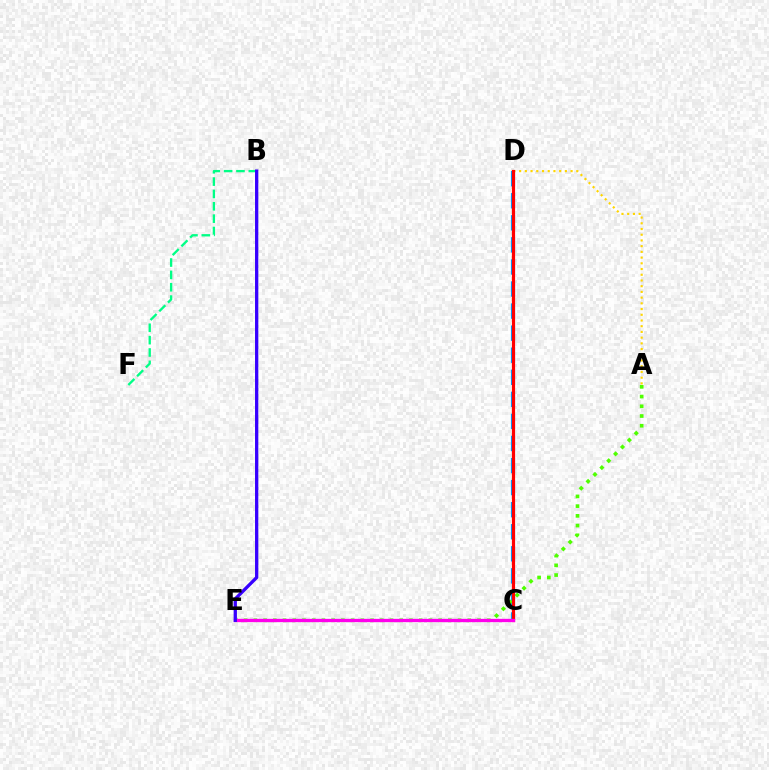{('A', 'D'): [{'color': '#ffd500', 'line_style': 'dotted', 'thickness': 1.55}], ('C', 'D'): [{'color': '#009eff', 'line_style': 'dashed', 'thickness': 3.0}, {'color': '#ff0000', 'line_style': 'solid', 'thickness': 2.27}], ('A', 'E'): [{'color': '#4fff00', 'line_style': 'dotted', 'thickness': 2.64}], ('B', 'F'): [{'color': '#00ff86', 'line_style': 'dashed', 'thickness': 1.68}], ('C', 'E'): [{'color': '#ff00ed', 'line_style': 'solid', 'thickness': 2.4}], ('B', 'E'): [{'color': '#3700ff', 'line_style': 'solid', 'thickness': 2.37}]}